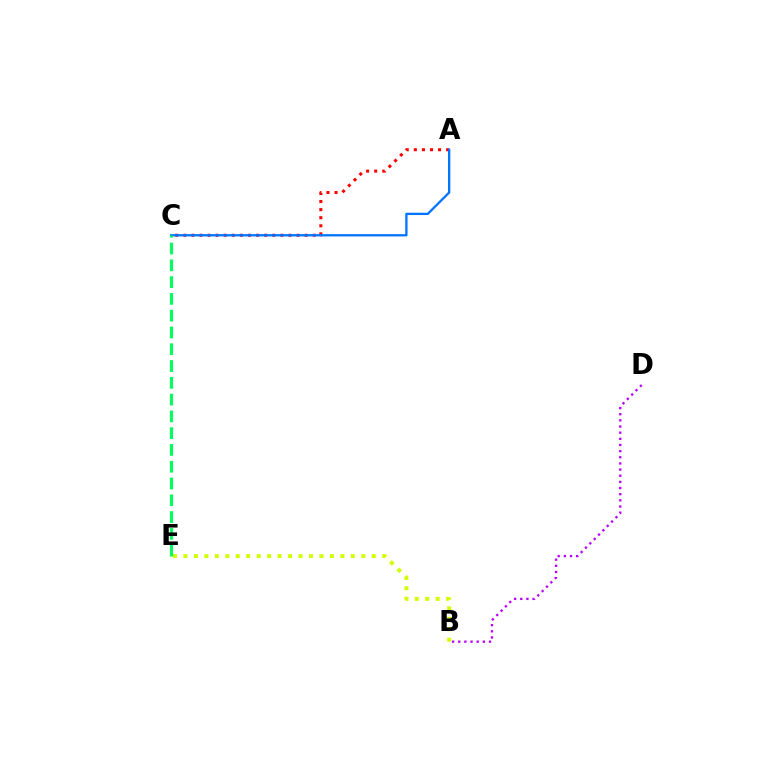{('A', 'C'): [{'color': '#ff0000', 'line_style': 'dotted', 'thickness': 2.2}, {'color': '#0074ff', 'line_style': 'solid', 'thickness': 1.65}], ('B', 'E'): [{'color': '#d1ff00', 'line_style': 'dotted', 'thickness': 2.84}], ('C', 'E'): [{'color': '#00ff5c', 'line_style': 'dashed', 'thickness': 2.28}], ('B', 'D'): [{'color': '#b900ff', 'line_style': 'dotted', 'thickness': 1.67}]}